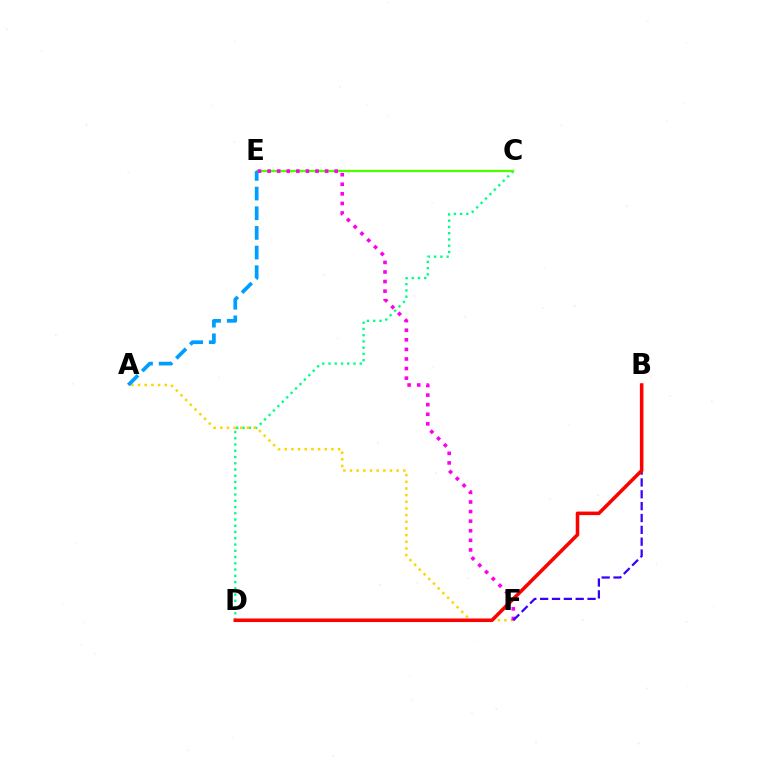{('C', 'D'): [{'color': '#00ff86', 'line_style': 'dotted', 'thickness': 1.7}], ('C', 'E'): [{'color': '#4fff00', 'line_style': 'solid', 'thickness': 1.66}], ('A', 'F'): [{'color': '#ffd500', 'line_style': 'dotted', 'thickness': 1.81}], ('A', 'E'): [{'color': '#009eff', 'line_style': 'dashed', 'thickness': 2.67}], ('E', 'F'): [{'color': '#ff00ed', 'line_style': 'dotted', 'thickness': 2.6}], ('B', 'F'): [{'color': '#3700ff', 'line_style': 'dashed', 'thickness': 1.61}], ('B', 'D'): [{'color': '#ff0000', 'line_style': 'solid', 'thickness': 2.55}]}